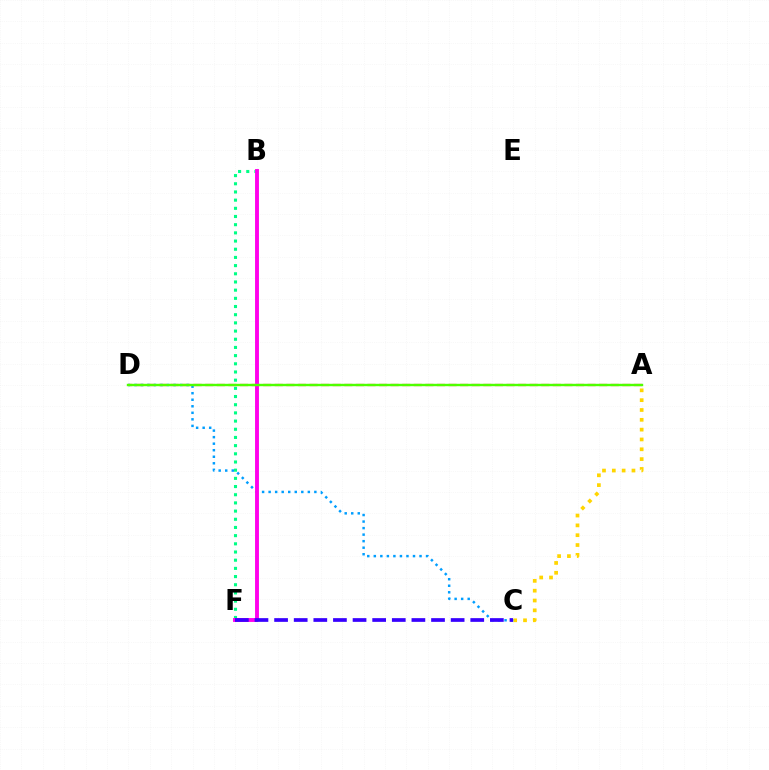{('B', 'F'): [{'color': '#00ff86', 'line_style': 'dotted', 'thickness': 2.22}, {'color': '#ff00ed', 'line_style': 'solid', 'thickness': 2.8}], ('A', 'C'): [{'color': '#ffd500', 'line_style': 'dotted', 'thickness': 2.67}], ('A', 'D'): [{'color': '#ff0000', 'line_style': 'dashed', 'thickness': 1.57}, {'color': '#4fff00', 'line_style': 'solid', 'thickness': 1.73}], ('C', 'D'): [{'color': '#009eff', 'line_style': 'dotted', 'thickness': 1.78}], ('C', 'F'): [{'color': '#3700ff', 'line_style': 'dashed', 'thickness': 2.66}]}